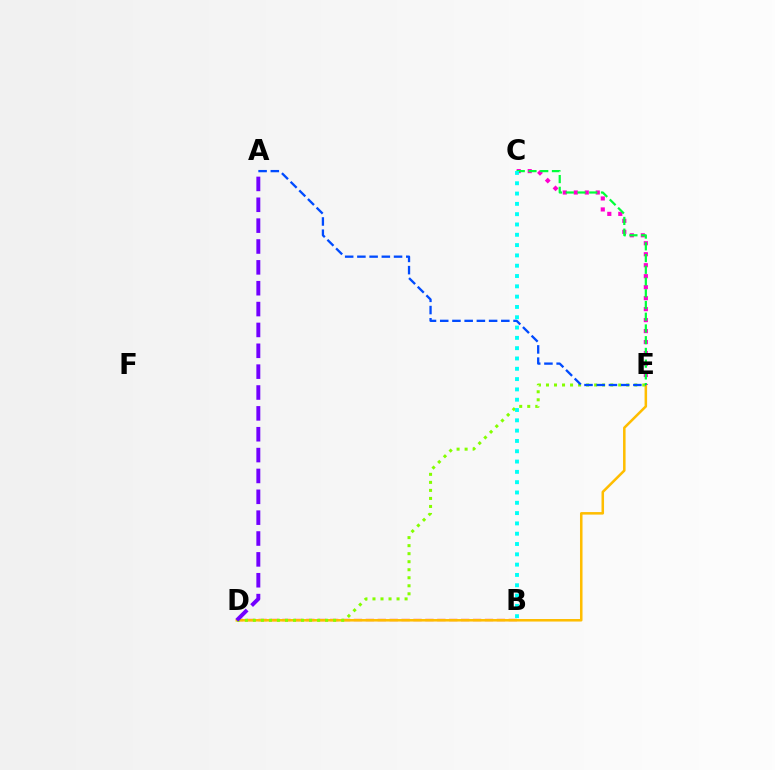{('B', 'D'): [{'color': '#ff0000', 'line_style': 'dashed', 'thickness': 1.62}], ('D', 'E'): [{'color': '#ffbd00', 'line_style': 'solid', 'thickness': 1.82}, {'color': '#84ff00', 'line_style': 'dotted', 'thickness': 2.18}], ('C', 'E'): [{'color': '#ff00cf', 'line_style': 'dotted', 'thickness': 2.98}, {'color': '#00ff39', 'line_style': 'dashed', 'thickness': 1.59}], ('B', 'C'): [{'color': '#00fff6', 'line_style': 'dotted', 'thickness': 2.8}], ('A', 'D'): [{'color': '#7200ff', 'line_style': 'dashed', 'thickness': 2.83}], ('A', 'E'): [{'color': '#004bff', 'line_style': 'dashed', 'thickness': 1.66}]}